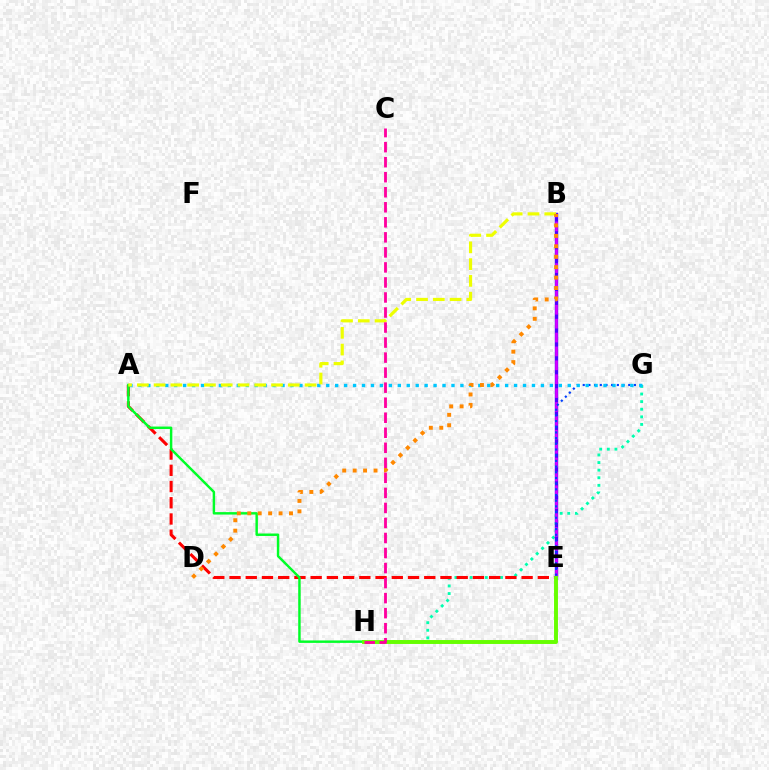{('G', 'H'): [{'color': '#00ffaf', 'line_style': 'dotted', 'thickness': 2.06}], ('B', 'E'): [{'color': '#4f00ff', 'line_style': 'solid', 'thickness': 2.45}, {'color': '#d600ff', 'line_style': 'dashed', 'thickness': 1.89}], ('A', 'E'): [{'color': '#ff0000', 'line_style': 'dashed', 'thickness': 2.2}], ('E', 'G'): [{'color': '#003fff', 'line_style': 'dotted', 'thickness': 1.54}], ('A', 'G'): [{'color': '#00c7ff', 'line_style': 'dotted', 'thickness': 2.43}], ('A', 'H'): [{'color': '#00ff27', 'line_style': 'solid', 'thickness': 1.76}], ('A', 'B'): [{'color': '#eeff00', 'line_style': 'dashed', 'thickness': 2.28}], ('B', 'D'): [{'color': '#ff8800', 'line_style': 'dotted', 'thickness': 2.83}], ('E', 'H'): [{'color': '#66ff00', 'line_style': 'solid', 'thickness': 2.82}], ('C', 'H'): [{'color': '#ff00a0', 'line_style': 'dashed', 'thickness': 2.04}]}